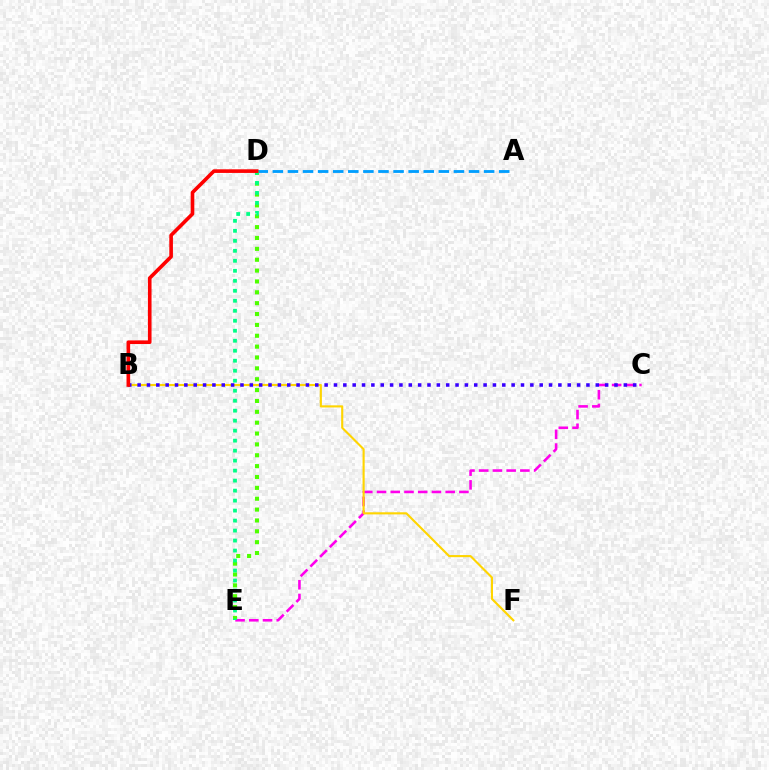{('C', 'E'): [{'color': '#ff00ed', 'line_style': 'dashed', 'thickness': 1.87}], ('B', 'F'): [{'color': '#ffd500', 'line_style': 'solid', 'thickness': 1.53}], ('A', 'D'): [{'color': '#009eff', 'line_style': 'dashed', 'thickness': 2.05}], ('D', 'E'): [{'color': '#4fff00', 'line_style': 'dotted', 'thickness': 2.95}, {'color': '#00ff86', 'line_style': 'dotted', 'thickness': 2.71}], ('B', 'C'): [{'color': '#3700ff', 'line_style': 'dotted', 'thickness': 2.54}], ('B', 'D'): [{'color': '#ff0000', 'line_style': 'solid', 'thickness': 2.61}]}